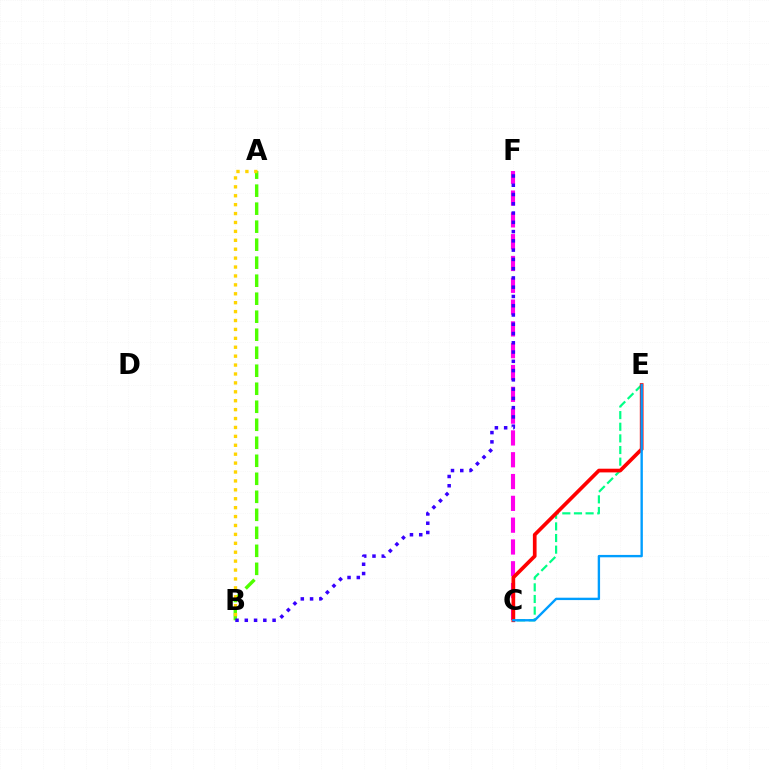{('A', 'B'): [{'color': '#4fff00', 'line_style': 'dashed', 'thickness': 2.45}, {'color': '#ffd500', 'line_style': 'dotted', 'thickness': 2.42}], ('C', 'F'): [{'color': '#ff00ed', 'line_style': 'dashed', 'thickness': 2.96}], ('C', 'E'): [{'color': '#00ff86', 'line_style': 'dashed', 'thickness': 1.58}, {'color': '#ff0000', 'line_style': 'solid', 'thickness': 2.66}, {'color': '#009eff', 'line_style': 'solid', 'thickness': 1.71}], ('B', 'F'): [{'color': '#3700ff', 'line_style': 'dotted', 'thickness': 2.52}]}